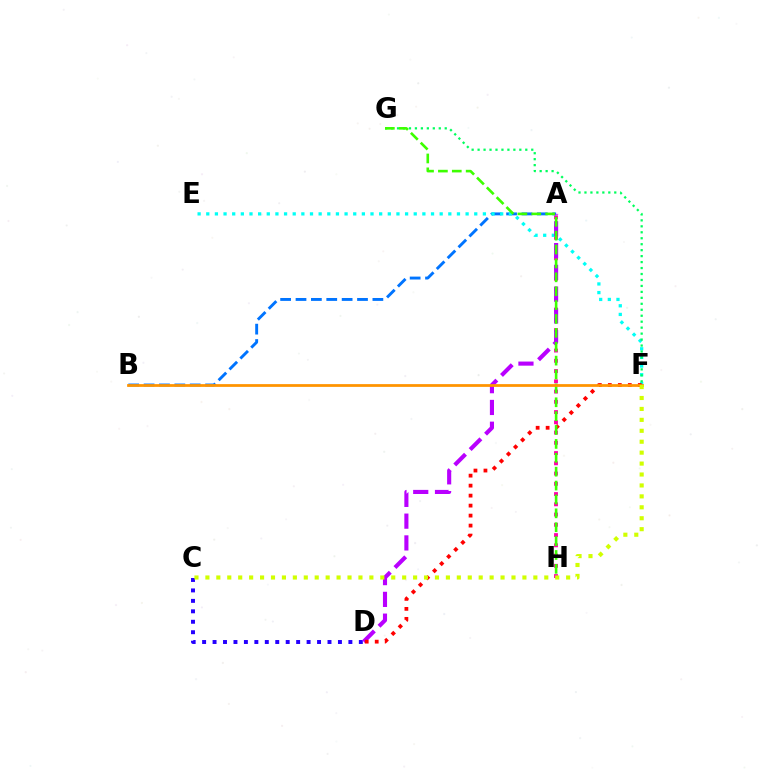{('A', 'H'): [{'color': '#ff00ac', 'line_style': 'dotted', 'thickness': 2.78}], ('A', 'B'): [{'color': '#0074ff', 'line_style': 'dashed', 'thickness': 2.09}], ('C', 'D'): [{'color': '#2500ff', 'line_style': 'dotted', 'thickness': 2.84}], ('E', 'F'): [{'color': '#00fff6', 'line_style': 'dotted', 'thickness': 2.35}], ('F', 'G'): [{'color': '#00ff5c', 'line_style': 'dotted', 'thickness': 1.62}], ('A', 'D'): [{'color': '#b900ff', 'line_style': 'dashed', 'thickness': 2.96}], ('D', 'F'): [{'color': '#ff0000', 'line_style': 'dotted', 'thickness': 2.71}], ('G', 'H'): [{'color': '#3dff00', 'line_style': 'dashed', 'thickness': 1.89}], ('B', 'F'): [{'color': '#ff9400', 'line_style': 'solid', 'thickness': 1.98}], ('C', 'F'): [{'color': '#d1ff00', 'line_style': 'dotted', 'thickness': 2.97}]}